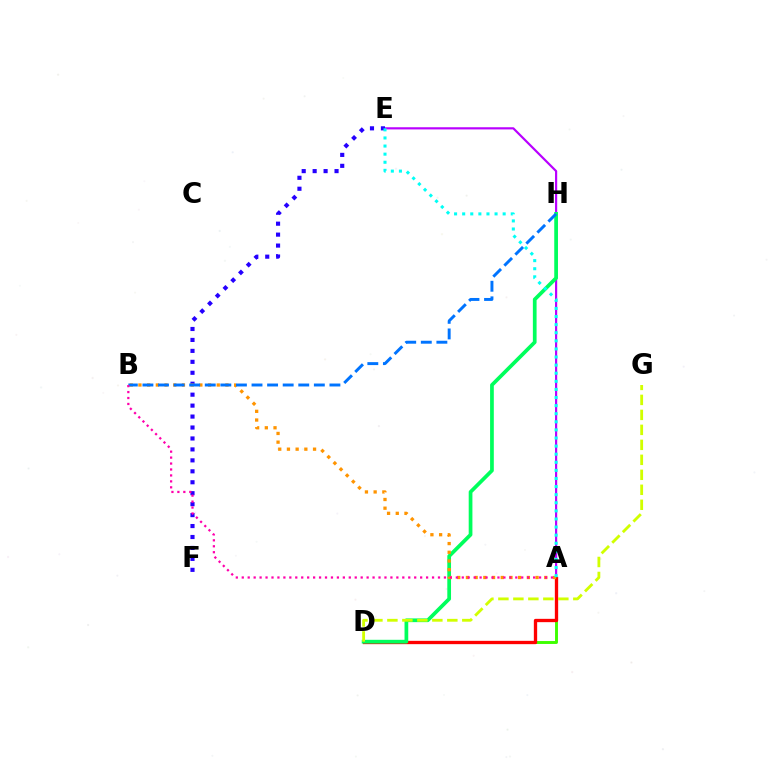{('A', 'E'): [{'color': '#b900ff', 'line_style': 'solid', 'thickness': 1.56}, {'color': '#00fff6', 'line_style': 'dotted', 'thickness': 2.2}], ('A', 'D'): [{'color': '#3dff00', 'line_style': 'solid', 'thickness': 2.1}, {'color': '#ff0000', 'line_style': 'solid', 'thickness': 2.39}], ('E', 'F'): [{'color': '#2500ff', 'line_style': 'dotted', 'thickness': 2.97}], ('D', 'H'): [{'color': '#00ff5c', 'line_style': 'solid', 'thickness': 2.68}], ('A', 'B'): [{'color': '#ff9400', 'line_style': 'dotted', 'thickness': 2.36}, {'color': '#ff00ac', 'line_style': 'dotted', 'thickness': 1.62}], ('B', 'H'): [{'color': '#0074ff', 'line_style': 'dashed', 'thickness': 2.12}], ('D', 'G'): [{'color': '#d1ff00', 'line_style': 'dashed', 'thickness': 2.04}]}